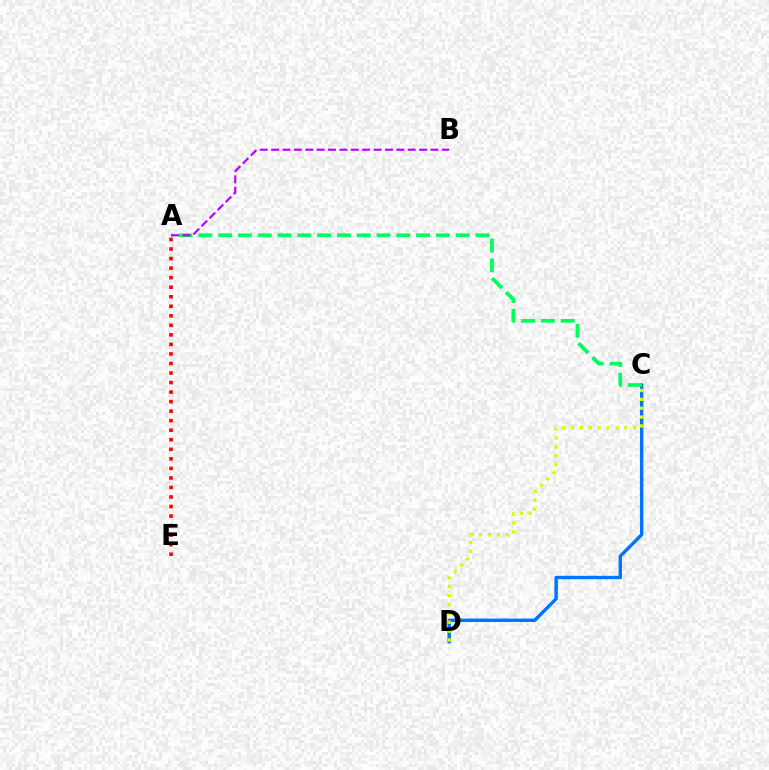{('A', 'E'): [{'color': '#ff0000', 'line_style': 'dotted', 'thickness': 2.59}], ('C', 'D'): [{'color': '#0074ff', 'line_style': 'solid', 'thickness': 2.45}, {'color': '#d1ff00', 'line_style': 'dotted', 'thickness': 2.41}], ('A', 'C'): [{'color': '#00ff5c', 'line_style': 'dashed', 'thickness': 2.69}], ('A', 'B'): [{'color': '#b900ff', 'line_style': 'dashed', 'thickness': 1.55}]}